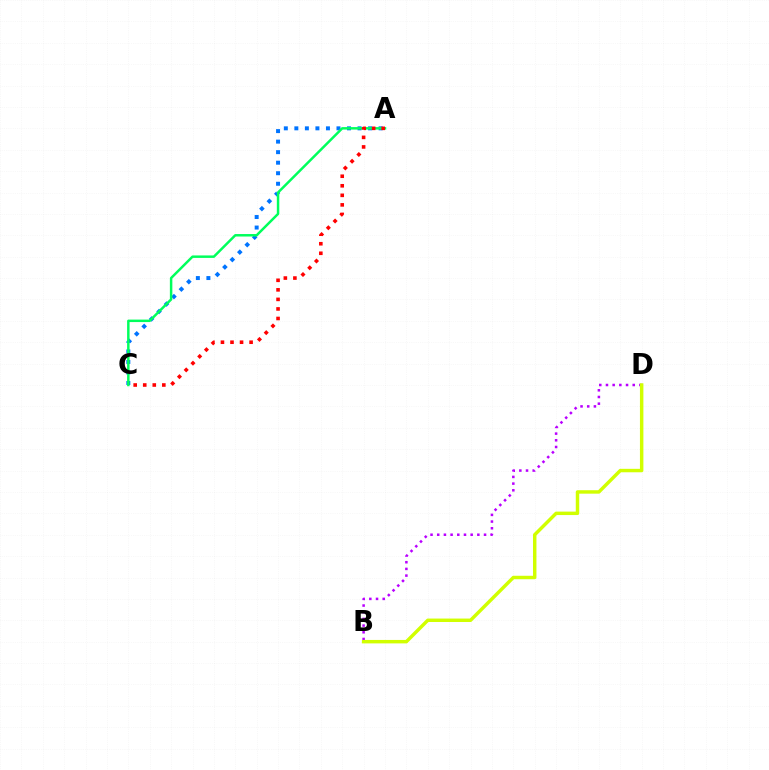{('A', 'C'): [{'color': '#0074ff', 'line_style': 'dotted', 'thickness': 2.86}, {'color': '#00ff5c', 'line_style': 'solid', 'thickness': 1.78}, {'color': '#ff0000', 'line_style': 'dotted', 'thickness': 2.59}], ('B', 'D'): [{'color': '#b900ff', 'line_style': 'dotted', 'thickness': 1.82}, {'color': '#d1ff00', 'line_style': 'solid', 'thickness': 2.48}]}